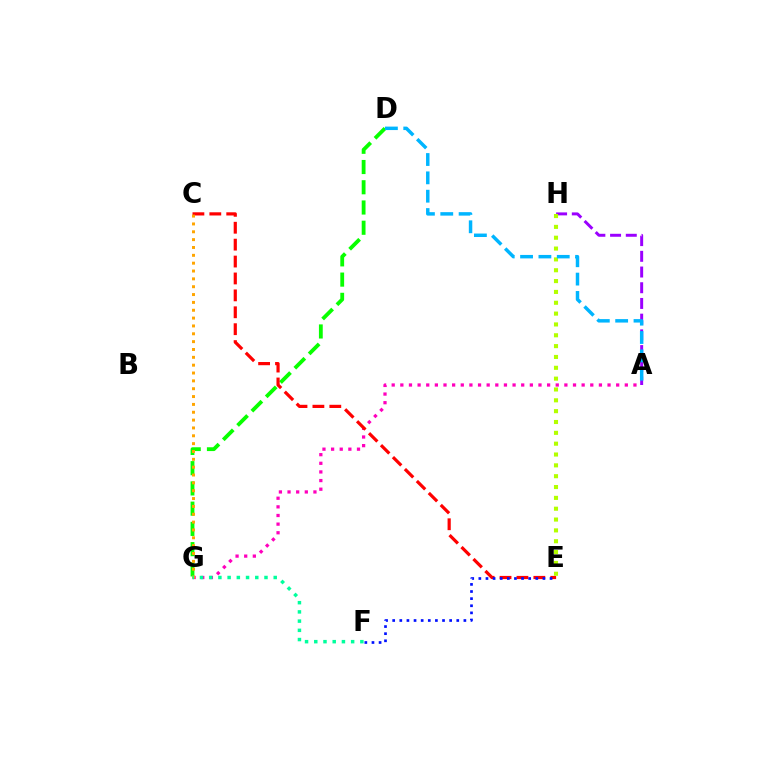{('A', 'G'): [{'color': '#ff00bd', 'line_style': 'dotted', 'thickness': 2.35}], ('D', 'G'): [{'color': '#08ff00', 'line_style': 'dashed', 'thickness': 2.75}], ('C', 'E'): [{'color': '#ff0000', 'line_style': 'dashed', 'thickness': 2.3}], ('A', 'H'): [{'color': '#9b00ff', 'line_style': 'dashed', 'thickness': 2.13}], ('C', 'G'): [{'color': '#ffa500', 'line_style': 'dotted', 'thickness': 2.13}], ('E', 'F'): [{'color': '#0010ff', 'line_style': 'dotted', 'thickness': 1.93}], ('E', 'H'): [{'color': '#b3ff00', 'line_style': 'dotted', 'thickness': 2.95}], ('F', 'G'): [{'color': '#00ff9d', 'line_style': 'dotted', 'thickness': 2.5}], ('A', 'D'): [{'color': '#00b5ff', 'line_style': 'dashed', 'thickness': 2.49}]}